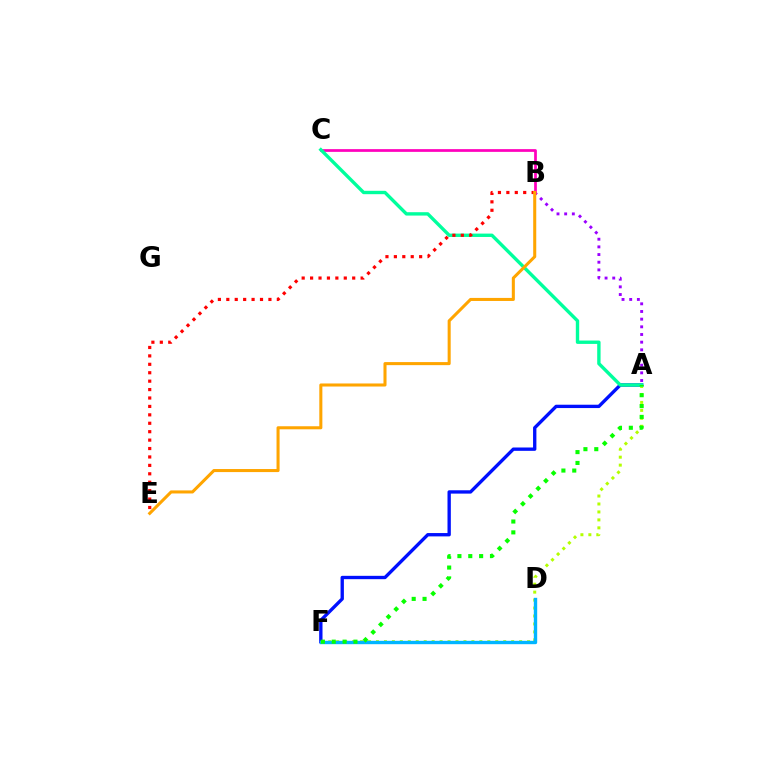{('A', 'B'): [{'color': '#9b00ff', 'line_style': 'dotted', 'thickness': 2.08}], ('B', 'C'): [{'color': '#ff00bd', 'line_style': 'solid', 'thickness': 1.97}], ('A', 'F'): [{'color': '#0010ff', 'line_style': 'solid', 'thickness': 2.41}, {'color': '#b3ff00', 'line_style': 'dotted', 'thickness': 2.16}, {'color': '#08ff00', 'line_style': 'dotted', 'thickness': 2.95}], ('D', 'F'): [{'color': '#00b5ff', 'line_style': 'solid', 'thickness': 2.43}], ('A', 'C'): [{'color': '#00ff9d', 'line_style': 'solid', 'thickness': 2.43}], ('B', 'E'): [{'color': '#ff0000', 'line_style': 'dotted', 'thickness': 2.29}, {'color': '#ffa500', 'line_style': 'solid', 'thickness': 2.2}]}